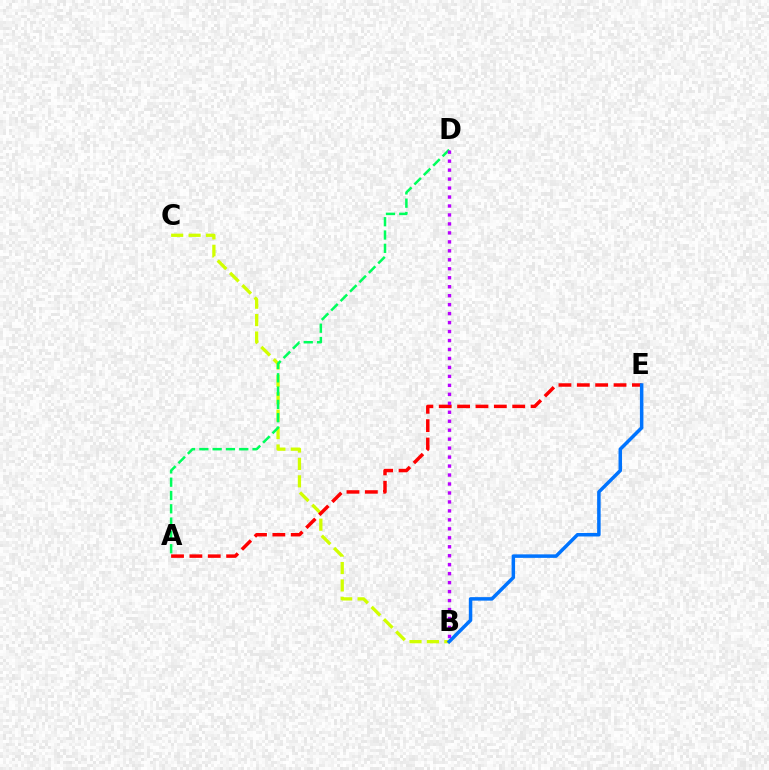{('B', 'C'): [{'color': '#d1ff00', 'line_style': 'dashed', 'thickness': 2.36}], ('A', 'D'): [{'color': '#00ff5c', 'line_style': 'dashed', 'thickness': 1.81}], ('A', 'E'): [{'color': '#ff0000', 'line_style': 'dashed', 'thickness': 2.49}], ('B', 'E'): [{'color': '#0074ff', 'line_style': 'solid', 'thickness': 2.52}], ('B', 'D'): [{'color': '#b900ff', 'line_style': 'dotted', 'thickness': 2.44}]}